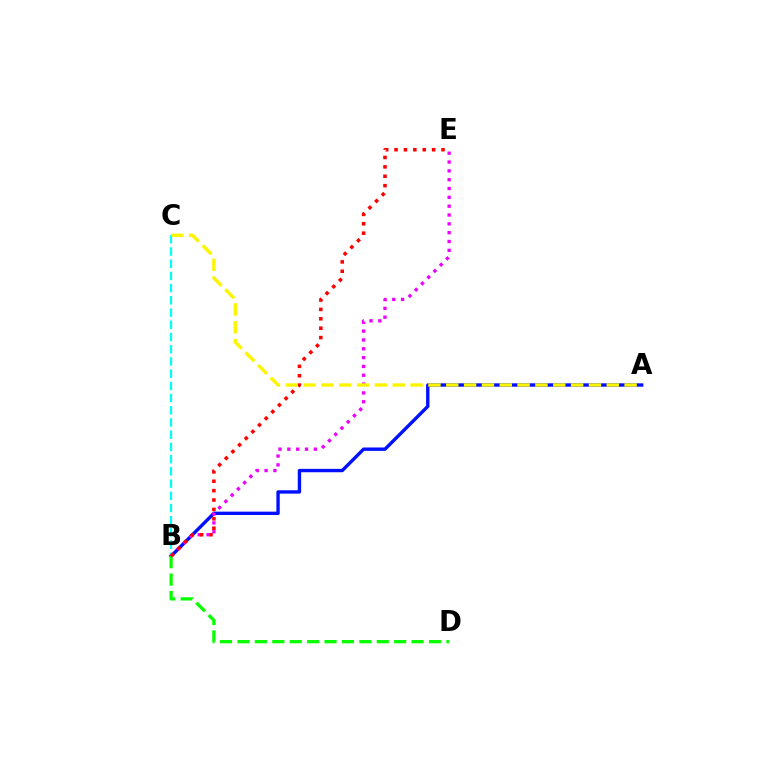{('B', 'C'): [{'color': '#00fff6', 'line_style': 'dashed', 'thickness': 1.66}], ('A', 'B'): [{'color': '#0010ff', 'line_style': 'solid', 'thickness': 2.43}], ('B', 'E'): [{'color': '#ee00ff', 'line_style': 'dotted', 'thickness': 2.4}, {'color': '#ff0000', 'line_style': 'dotted', 'thickness': 2.55}], ('B', 'D'): [{'color': '#08ff00', 'line_style': 'dashed', 'thickness': 2.37}], ('A', 'C'): [{'color': '#fcf500', 'line_style': 'dashed', 'thickness': 2.42}]}